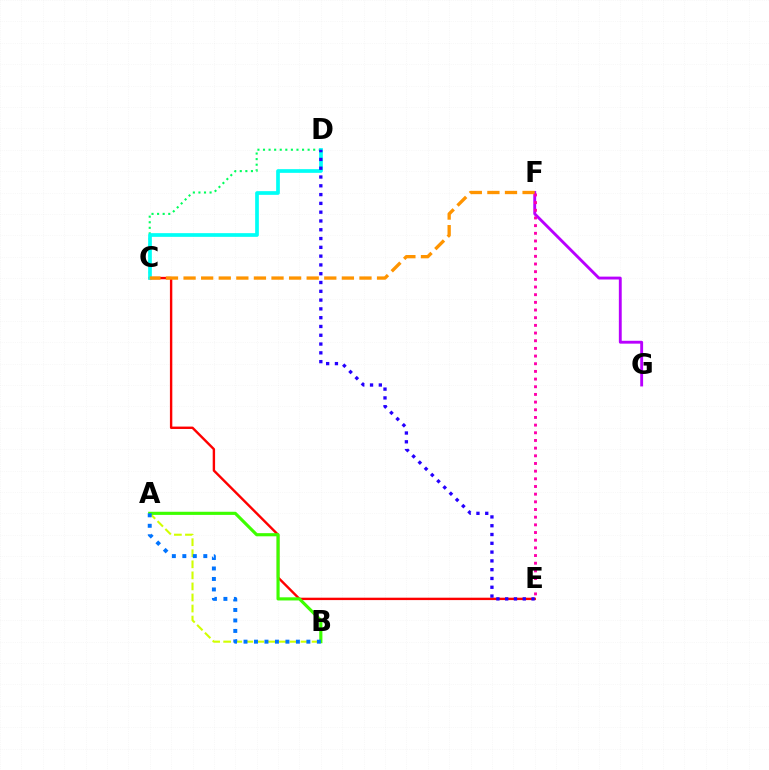{('C', 'E'): [{'color': '#ff0000', 'line_style': 'solid', 'thickness': 1.73}], ('C', 'D'): [{'color': '#00ff5c', 'line_style': 'dotted', 'thickness': 1.52}, {'color': '#00fff6', 'line_style': 'solid', 'thickness': 2.66}], ('A', 'B'): [{'color': '#d1ff00', 'line_style': 'dashed', 'thickness': 1.5}, {'color': '#3dff00', 'line_style': 'solid', 'thickness': 2.26}, {'color': '#0074ff', 'line_style': 'dotted', 'thickness': 2.85}], ('F', 'G'): [{'color': '#b900ff', 'line_style': 'solid', 'thickness': 2.07}], ('C', 'F'): [{'color': '#ff9400', 'line_style': 'dashed', 'thickness': 2.39}], ('D', 'E'): [{'color': '#2500ff', 'line_style': 'dotted', 'thickness': 2.39}], ('E', 'F'): [{'color': '#ff00ac', 'line_style': 'dotted', 'thickness': 2.08}]}